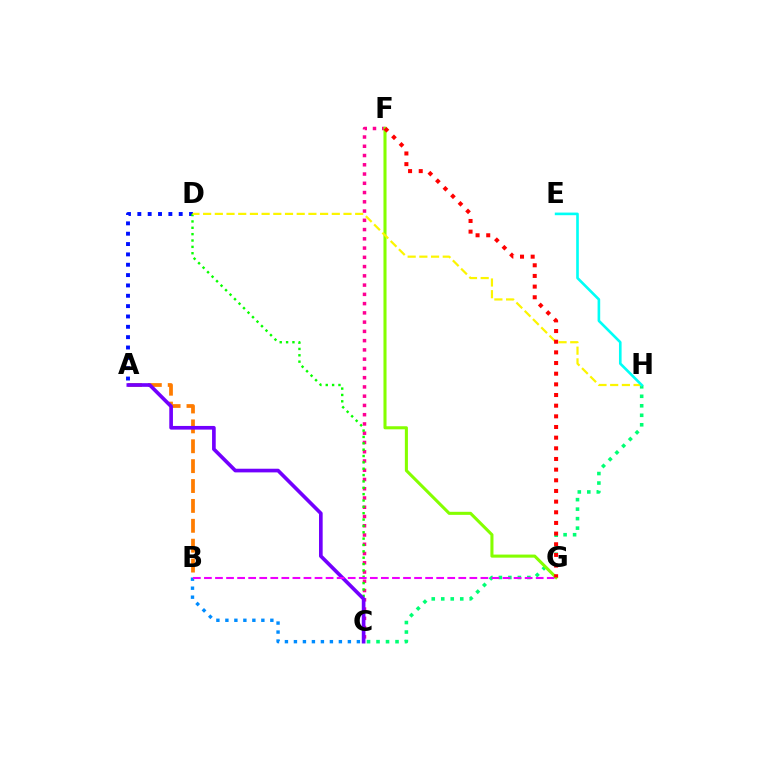{('C', 'F'): [{'color': '#ff0094', 'line_style': 'dotted', 'thickness': 2.51}], ('A', 'D'): [{'color': '#0010ff', 'line_style': 'dotted', 'thickness': 2.81}], ('C', 'H'): [{'color': '#00ff74', 'line_style': 'dotted', 'thickness': 2.58}], ('A', 'B'): [{'color': '#ff7c00', 'line_style': 'dashed', 'thickness': 2.7}], ('C', 'D'): [{'color': '#08ff00', 'line_style': 'dotted', 'thickness': 1.73}], ('B', 'C'): [{'color': '#008cff', 'line_style': 'dotted', 'thickness': 2.44}], ('A', 'C'): [{'color': '#7200ff', 'line_style': 'solid', 'thickness': 2.64}], ('B', 'G'): [{'color': '#ee00ff', 'line_style': 'dashed', 'thickness': 1.5}], ('F', 'G'): [{'color': '#84ff00', 'line_style': 'solid', 'thickness': 2.21}, {'color': '#ff0000', 'line_style': 'dotted', 'thickness': 2.9}], ('D', 'H'): [{'color': '#fcf500', 'line_style': 'dashed', 'thickness': 1.59}], ('E', 'H'): [{'color': '#00fff6', 'line_style': 'solid', 'thickness': 1.89}]}